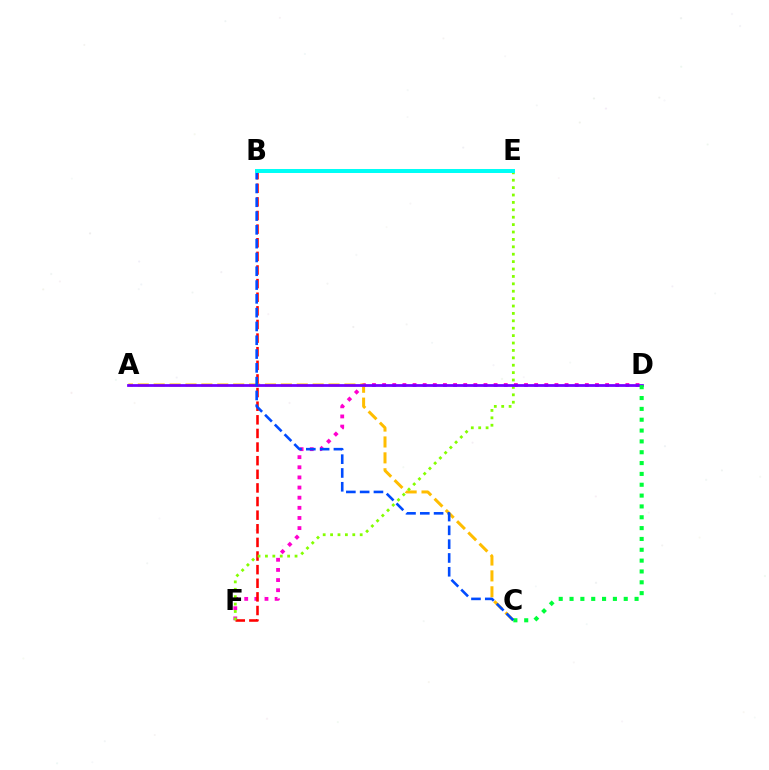{('D', 'F'): [{'color': '#ff00cf', 'line_style': 'dotted', 'thickness': 2.75}], ('A', 'C'): [{'color': '#ffbd00', 'line_style': 'dashed', 'thickness': 2.16}], ('B', 'F'): [{'color': '#ff0000', 'line_style': 'dashed', 'thickness': 1.85}], ('E', 'F'): [{'color': '#84ff00', 'line_style': 'dotted', 'thickness': 2.01}], ('A', 'D'): [{'color': '#7200ff', 'line_style': 'solid', 'thickness': 1.98}], ('C', 'D'): [{'color': '#00ff39', 'line_style': 'dotted', 'thickness': 2.94}], ('B', 'C'): [{'color': '#004bff', 'line_style': 'dashed', 'thickness': 1.87}], ('B', 'E'): [{'color': '#00fff6', 'line_style': 'solid', 'thickness': 2.87}]}